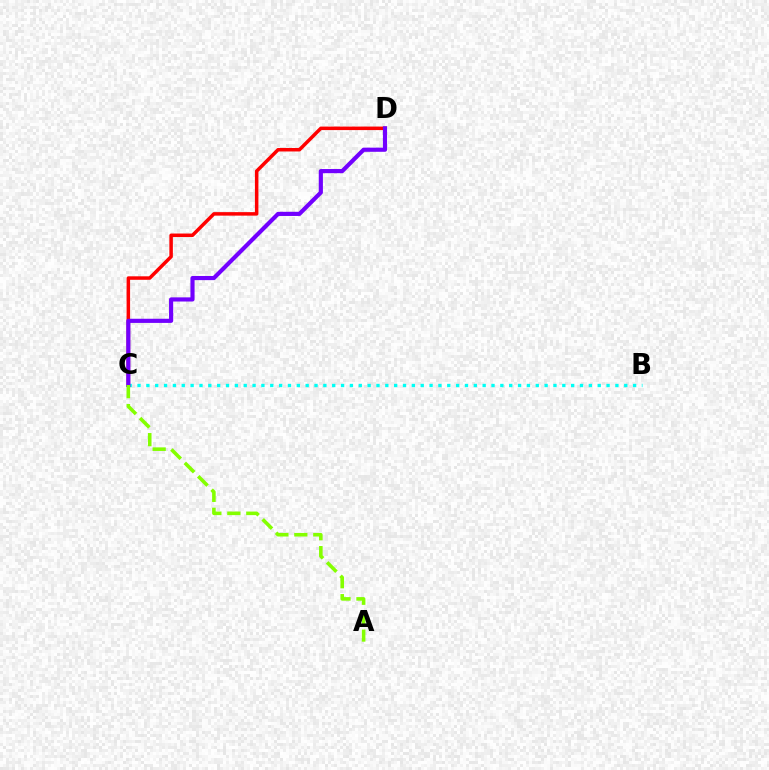{('B', 'C'): [{'color': '#00fff6', 'line_style': 'dotted', 'thickness': 2.4}], ('C', 'D'): [{'color': '#ff0000', 'line_style': 'solid', 'thickness': 2.52}, {'color': '#7200ff', 'line_style': 'solid', 'thickness': 2.99}], ('A', 'C'): [{'color': '#84ff00', 'line_style': 'dashed', 'thickness': 2.58}]}